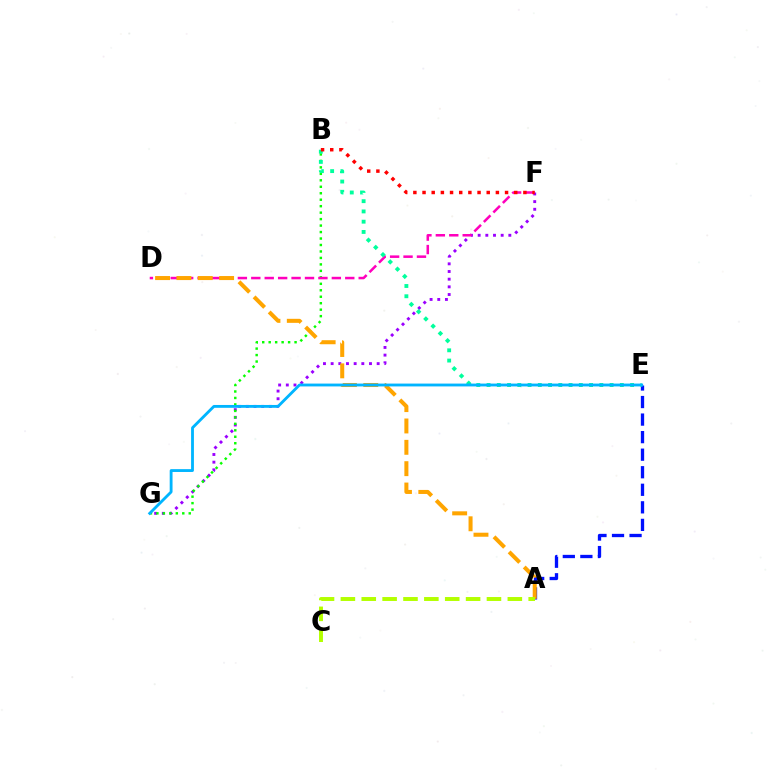{('F', 'G'): [{'color': '#9b00ff', 'line_style': 'dotted', 'thickness': 2.08}], ('B', 'G'): [{'color': '#08ff00', 'line_style': 'dotted', 'thickness': 1.76}], ('D', 'F'): [{'color': '#ff00bd', 'line_style': 'dashed', 'thickness': 1.82}], ('A', 'E'): [{'color': '#0010ff', 'line_style': 'dashed', 'thickness': 2.38}], ('A', 'D'): [{'color': '#ffa500', 'line_style': 'dashed', 'thickness': 2.9}], ('B', 'E'): [{'color': '#00ff9d', 'line_style': 'dotted', 'thickness': 2.79}], ('E', 'G'): [{'color': '#00b5ff', 'line_style': 'solid', 'thickness': 2.04}], ('B', 'F'): [{'color': '#ff0000', 'line_style': 'dotted', 'thickness': 2.49}], ('A', 'C'): [{'color': '#b3ff00', 'line_style': 'dashed', 'thickness': 2.83}]}